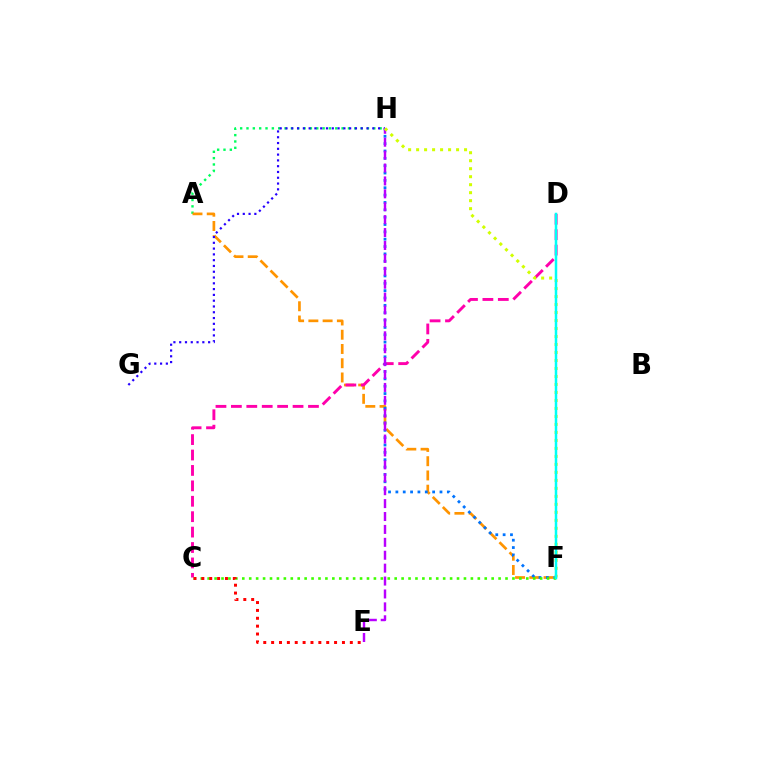{('A', 'H'): [{'color': '#00ff5c', 'line_style': 'dotted', 'thickness': 1.72}], ('A', 'F'): [{'color': '#ff9400', 'line_style': 'dashed', 'thickness': 1.94}], ('C', 'D'): [{'color': '#ff00ac', 'line_style': 'dashed', 'thickness': 2.09}], ('G', 'H'): [{'color': '#2500ff', 'line_style': 'dotted', 'thickness': 1.57}], ('F', 'H'): [{'color': '#0074ff', 'line_style': 'dotted', 'thickness': 2.0}, {'color': '#d1ff00', 'line_style': 'dotted', 'thickness': 2.17}], ('C', 'F'): [{'color': '#3dff00', 'line_style': 'dotted', 'thickness': 1.88}], ('E', 'H'): [{'color': '#b900ff', 'line_style': 'dashed', 'thickness': 1.75}], ('D', 'F'): [{'color': '#00fff6', 'line_style': 'solid', 'thickness': 1.8}], ('C', 'E'): [{'color': '#ff0000', 'line_style': 'dotted', 'thickness': 2.14}]}